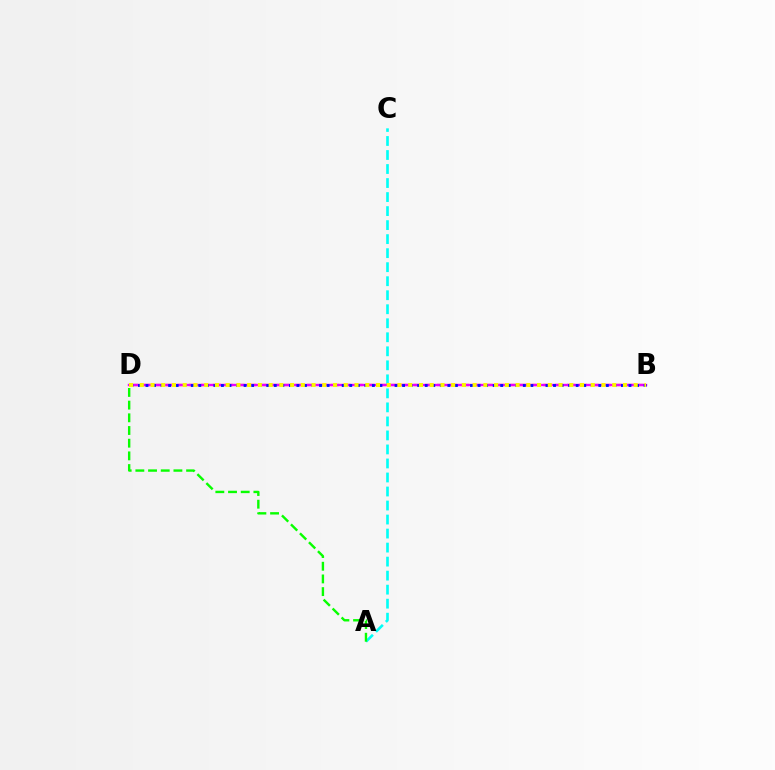{('B', 'D'): [{'color': '#ff0000', 'line_style': 'dashed', 'thickness': 1.6}, {'color': '#ee00ff', 'line_style': 'solid', 'thickness': 1.72}, {'color': '#0010ff', 'line_style': 'dotted', 'thickness': 2.05}, {'color': '#fcf500', 'line_style': 'dotted', 'thickness': 2.92}], ('A', 'C'): [{'color': '#00fff6', 'line_style': 'dashed', 'thickness': 1.9}], ('A', 'D'): [{'color': '#08ff00', 'line_style': 'dashed', 'thickness': 1.72}]}